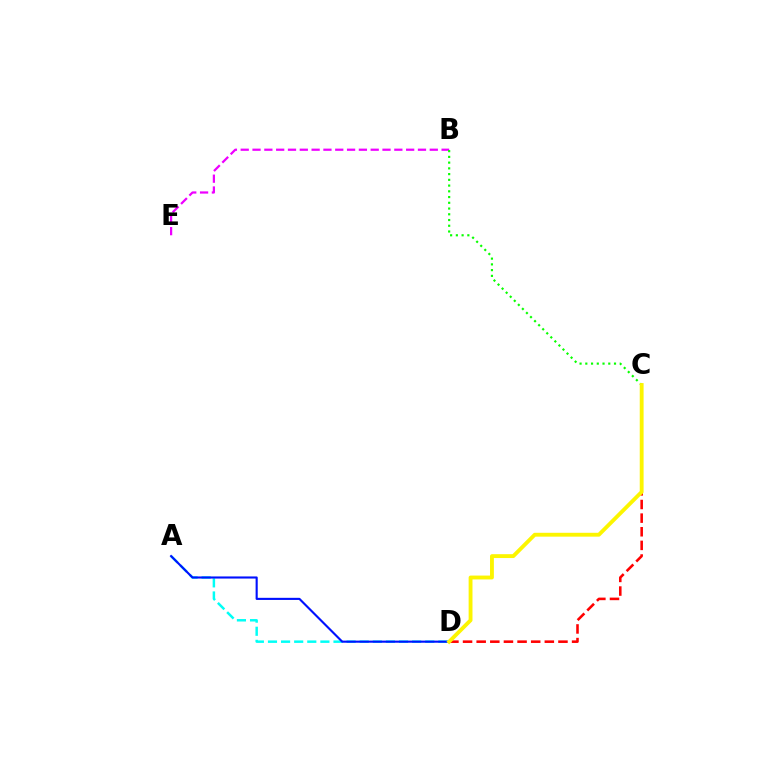{('A', 'D'): [{'color': '#00fff6', 'line_style': 'dashed', 'thickness': 1.78}, {'color': '#0010ff', 'line_style': 'solid', 'thickness': 1.53}], ('B', 'E'): [{'color': '#ee00ff', 'line_style': 'dashed', 'thickness': 1.61}], ('C', 'D'): [{'color': '#ff0000', 'line_style': 'dashed', 'thickness': 1.85}, {'color': '#fcf500', 'line_style': 'solid', 'thickness': 2.78}], ('B', 'C'): [{'color': '#08ff00', 'line_style': 'dotted', 'thickness': 1.56}]}